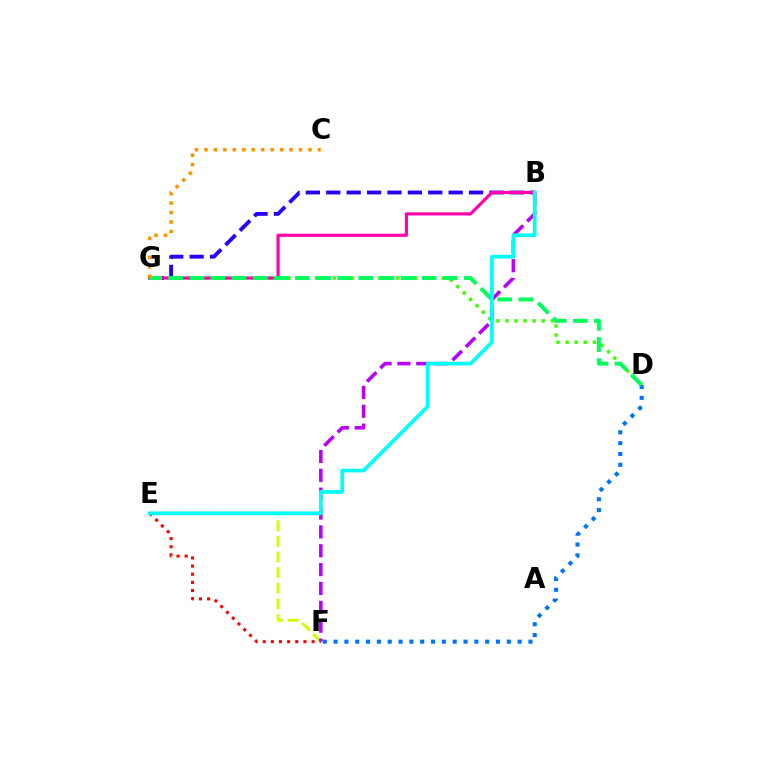{('E', 'F'): [{'color': '#d1ff00', 'line_style': 'dashed', 'thickness': 2.12}, {'color': '#ff0000', 'line_style': 'dotted', 'thickness': 2.21}], ('D', 'G'): [{'color': '#3dff00', 'line_style': 'dotted', 'thickness': 2.46}, {'color': '#00ff5c', 'line_style': 'dashed', 'thickness': 2.87}], ('B', 'G'): [{'color': '#2500ff', 'line_style': 'dashed', 'thickness': 2.77}, {'color': '#ff00ac', 'line_style': 'solid', 'thickness': 2.27}], ('B', 'F'): [{'color': '#b900ff', 'line_style': 'dashed', 'thickness': 2.56}], ('D', 'F'): [{'color': '#0074ff', 'line_style': 'dotted', 'thickness': 2.94}], ('C', 'G'): [{'color': '#ff9400', 'line_style': 'dotted', 'thickness': 2.57}], ('B', 'E'): [{'color': '#00fff6', 'line_style': 'solid', 'thickness': 2.67}]}